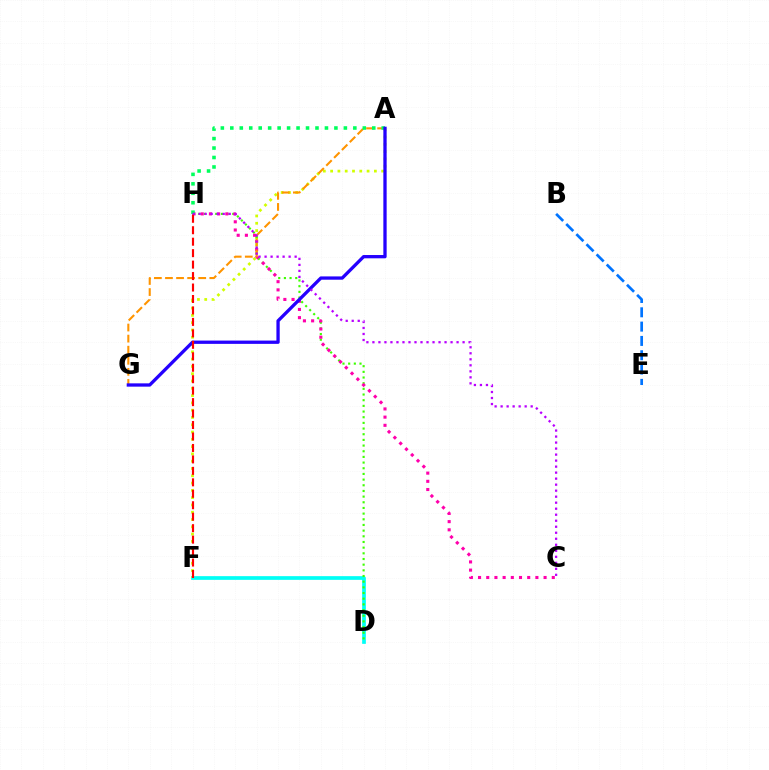{('D', 'F'): [{'color': '#00fff6', 'line_style': 'solid', 'thickness': 2.67}], ('A', 'F'): [{'color': '#d1ff00', 'line_style': 'dotted', 'thickness': 1.98}], ('D', 'H'): [{'color': '#3dff00', 'line_style': 'dotted', 'thickness': 1.54}], ('C', 'H'): [{'color': '#ff00ac', 'line_style': 'dotted', 'thickness': 2.23}, {'color': '#b900ff', 'line_style': 'dotted', 'thickness': 1.63}], ('B', 'E'): [{'color': '#0074ff', 'line_style': 'dashed', 'thickness': 1.94}], ('A', 'G'): [{'color': '#ff9400', 'line_style': 'dashed', 'thickness': 1.51}, {'color': '#2500ff', 'line_style': 'solid', 'thickness': 2.37}], ('A', 'H'): [{'color': '#00ff5c', 'line_style': 'dotted', 'thickness': 2.57}], ('F', 'H'): [{'color': '#ff0000', 'line_style': 'dashed', 'thickness': 1.56}]}